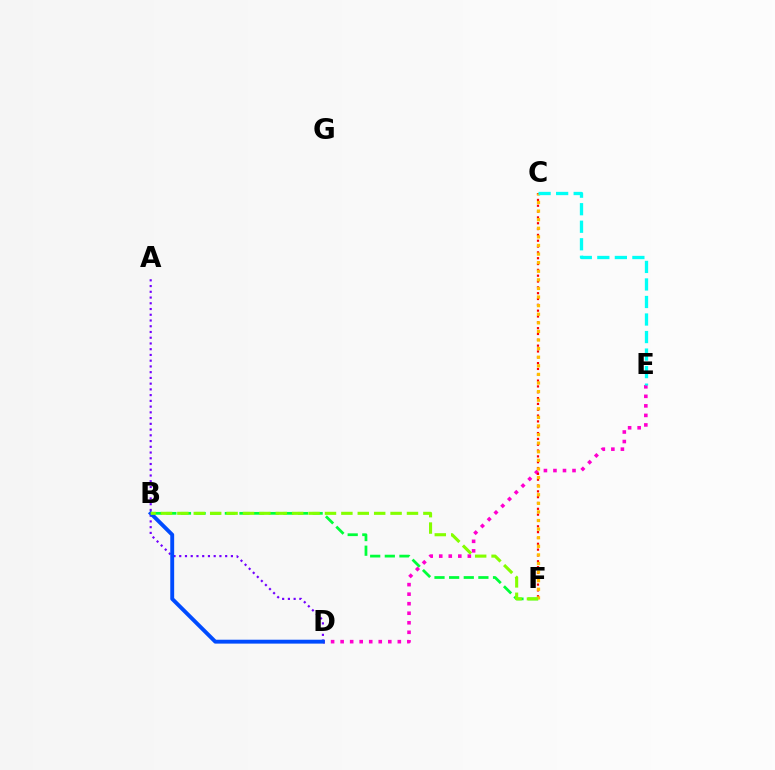{('D', 'E'): [{'color': '#ff00cf', 'line_style': 'dotted', 'thickness': 2.59}], ('B', 'F'): [{'color': '#00ff39', 'line_style': 'dashed', 'thickness': 1.99}, {'color': '#84ff00', 'line_style': 'dashed', 'thickness': 2.23}], ('A', 'D'): [{'color': '#7200ff', 'line_style': 'dotted', 'thickness': 1.56}], ('C', 'F'): [{'color': '#ff0000', 'line_style': 'dotted', 'thickness': 1.58}, {'color': '#ffbd00', 'line_style': 'dotted', 'thickness': 2.34}], ('C', 'E'): [{'color': '#00fff6', 'line_style': 'dashed', 'thickness': 2.38}], ('B', 'D'): [{'color': '#004bff', 'line_style': 'solid', 'thickness': 2.8}]}